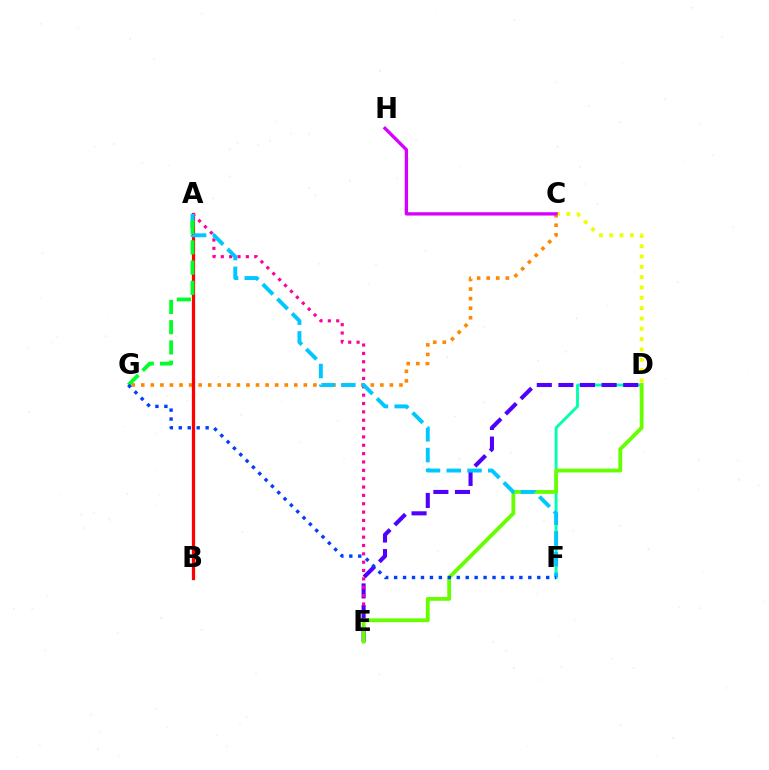{('C', 'G'): [{'color': '#ff8800', 'line_style': 'dotted', 'thickness': 2.6}], ('A', 'B'): [{'color': '#ff0000', 'line_style': 'solid', 'thickness': 2.34}], ('C', 'D'): [{'color': '#eeff00', 'line_style': 'dotted', 'thickness': 2.81}], ('C', 'H'): [{'color': '#d600ff', 'line_style': 'solid', 'thickness': 2.39}], ('D', 'F'): [{'color': '#00ffaf', 'line_style': 'solid', 'thickness': 2.07}], ('D', 'E'): [{'color': '#4f00ff', 'line_style': 'dashed', 'thickness': 2.93}, {'color': '#66ff00', 'line_style': 'solid', 'thickness': 2.74}], ('A', 'E'): [{'color': '#ff00a0', 'line_style': 'dotted', 'thickness': 2.27}], ('A', 'F'): [{'color': '#00c7ff', 'line_style': 'dashed', 'thickness': 2.82}], ('A', 'G'): [{'color': '#00ff27', 'line_style': 'dashed', 'thickness': 2.75}], ('F', 'G'): [{'color': '#003fff', 'line_style': 'dotted', 'thickness': 2.43}]}